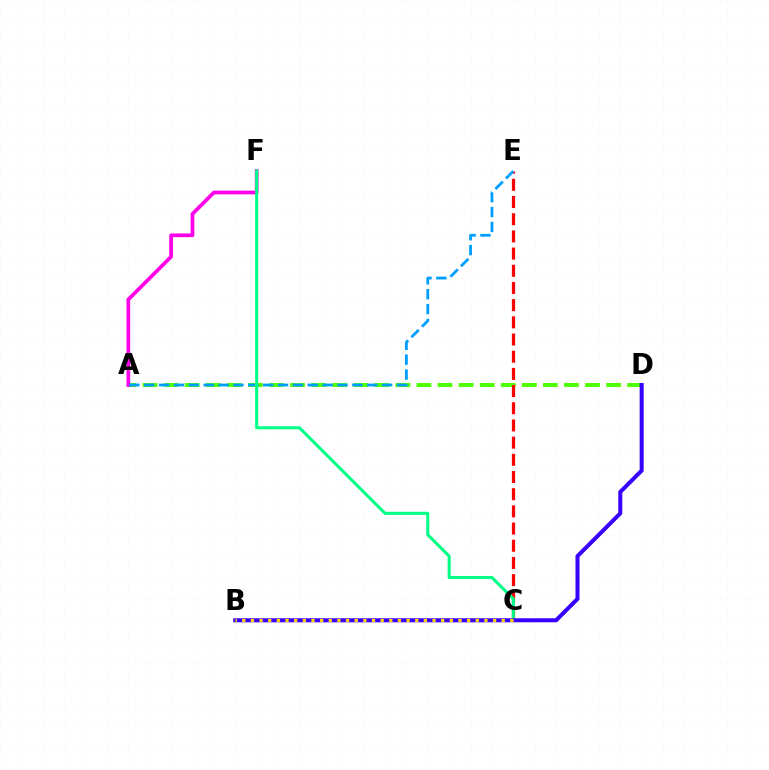{('A', 'D'): [{'color': '#4fff00', 'line_style': 'dashed', 'thickness': 2.86}], ('C', 'E'): [{'color': '#ff0000', 'line_style': 'dashed', 'thickness': 2.33}], ('A', 'F'): [{'color': '#ff00ed', 'line_style': 'solid', 'thickness': 2.68}], ('A', 'E'): [{'color': '#009eff', 'line_style': 'dashed', 'thickness': 2.02}], ('C', 'F'): [{'color': '#00ff86', 'line_style': 'solid', 'thickness': 2.22}], ('B', 'D'): [{'color': '#3700ff', 'line_style': 'solid', 'thickness': 2.9}], ('B', 'C'): [{'color': '#ffd500', 'line_style': 'dotted', 'thickness': 2.35}]}